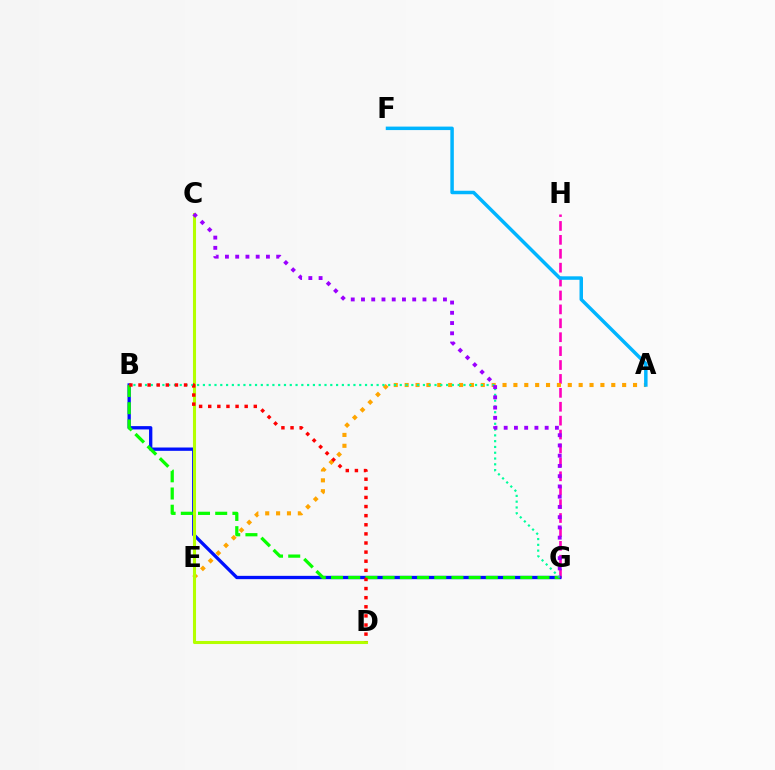{('G', 'H'): [{'color': '#ff00bd', 'line_style': 'dashed', 'thickness': 1.89}], ('A', 'E'): [{'color': '#ffa500', 'line_style': 'dotted', 'thickness': 2.95}], ('A', 'F'): [{'color': '#00b5ff', 'line_style': 'solid', 'thickness': 2.51}], ('B', 'G'): [{'color': '#0010ff', 'line_style': 'solid', 'thickness': 2.39}, {'color': '#08ff00', 'line_style': 'dashed', 'thickness': 2.34}, {'color': '#00ff9d', 'line_style': 'dotted', 'thickness': 1.57}], ('C', 'D'): [{'color': '#b3ff00', 'line_style': 'solid', 'thickness': 2.21}], ('C', 'G'): [{'color': '#9b00ff', 'line_style': 'dotted', 'thickness': 2.78}], ('B', 'D'): [{'color': '#ff0000', 'line_style': 'dotted', 'thickness': 2.48}]}